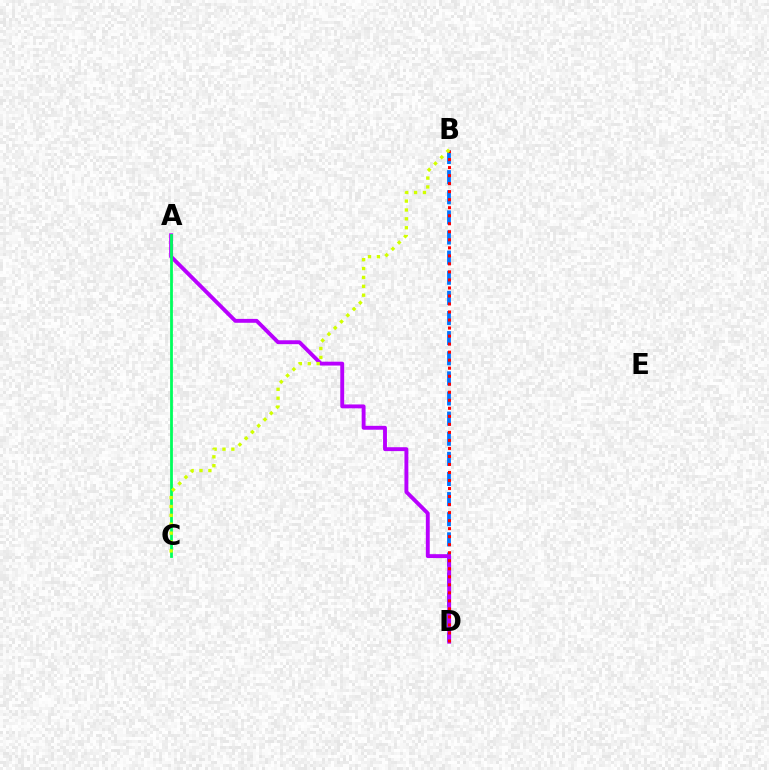{('B', 'D'): [{'color': '#0074ff', 'line_style': 'dashed', 'thickness': 2.73}, {'color': '#ff0000', 'line_style': 'dotted', 'thickness': 2.18}], ('A', 'D'): [{'color': '#b900ff', 'line_style': 'solid', 'thickness': 2.8}], ('A', 'C'): [{'color': '#00ff5c', 'line_style': 'solid', 'thickness': 2.0}], ('B', 'C'): [{'color': '#d1ff00', 'line_style': 'dotted', 'thickness': 2.41}]}